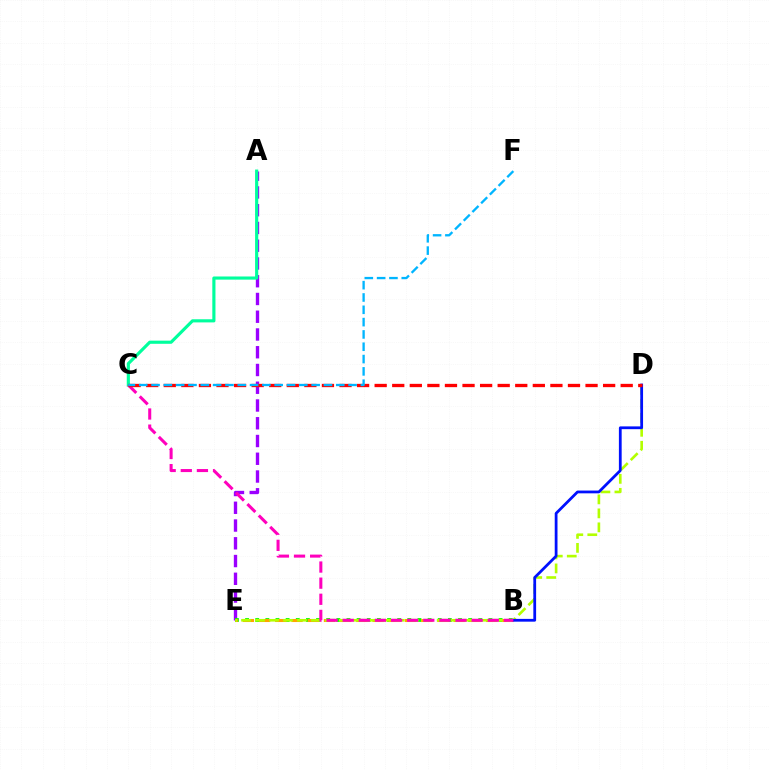{('A', 'E'): [{'color': '#9b00ff', 'line_style': 'dashed', 'thickness': 2.41}], ('A', 'C'): [{'color': '#00ff9d', 'line_style': 'solid', 'thickness': 2.27}], ('B', 'E'): [{'color': '#08ff00', 'line_style': 'dotted', 'thickness': 2.76}, {'color': '#ffa500', 'line_style': 'dashed', 'thickness': 2.2}], ('D', 'E'): [{'color': '#b3ff00', 'line_style': 'dashed', 'thickness': 1.9}], ('B', 'D'): [{'color': '#0010ff', 'line_style': 'solid', 'thickness': 2.0}], ('B', 'C'): [{'color': '#ff00bd', 'line_style': 'dashed', 'thickness': 2.19}], ('C', 'D'): [{'color': '#ff0000', 'line_style': 'dashed', 'thickness': 2.39}], ('C', 'F'): [{'color': '#00b5ff', 'line_style': 'dashed', 'thickness': 1.67}]}